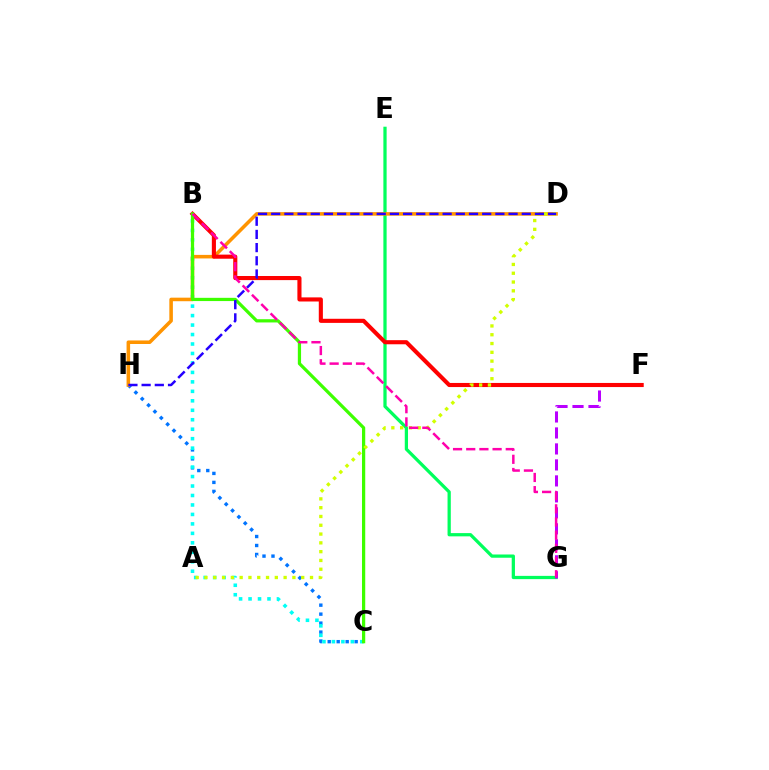{('E', 'G'): [{'color': '#00ff5c', 'line_style': 'solid', 'thickness': 2.34}], ('C', 'H'): [{'color': '#0074ff', 'line_style': 'dotted', 'thickness': 2.44}], ('B', 'C'): [{'color': '#00fff6', 'line_style': 'dotted', 'thickness': 2.57}, {'color': '#3dff00', 'line_style': 'solid', 'thickness': 2.33}], ('F', 'G'): [{'color': '#b900ff', 'line_style': 'dashed', 'thickness': 2.17}], ('D', 'H'): [{'color': '#ff9400', 'line_style': 'solid', 'thickness': 2.56}, {'color': '#2500ff', 'line_style': 'dashed', 'thickness': 1.79}], ('B', 'F'): [{'color': '#ff0000', 'line_style': 'solid', 'thickness': 2.96}], ('A', 'D'): [{'color': '#d1ff00', 'line_style': 'dotted', 'thickness': 2.39}], ('B', 'G'): [{'color': '#ff00ac', 'line_style': 'dashed', 'thickness': 1.79}]}